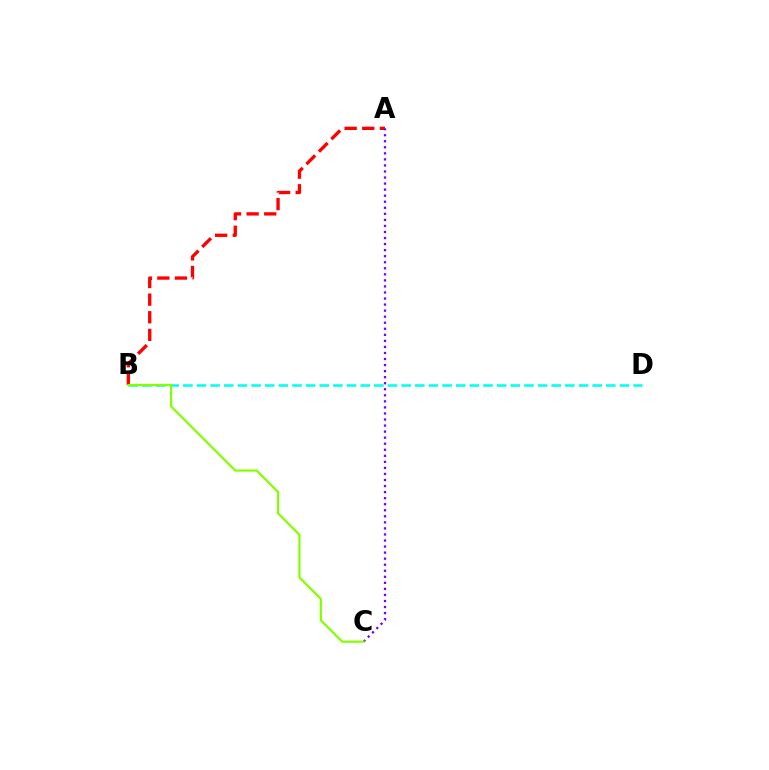{('A', 'B'): [{'color': '#ff0000', 'line_style': 'dashed', 'thickness': 2.39}], ('A', 'C'): [{'color': '#7200ff', 'line_style': 'dotted', 'thickness': 1.64}], ('B', 'D'): [{'color': '#00fff6', 'line_style': 'dashed', 'thickness': 1.85}], ('B', 'C'): [{'color': '#84ff00', 'line_style': 'solid', 'thickness': 1.59}]}